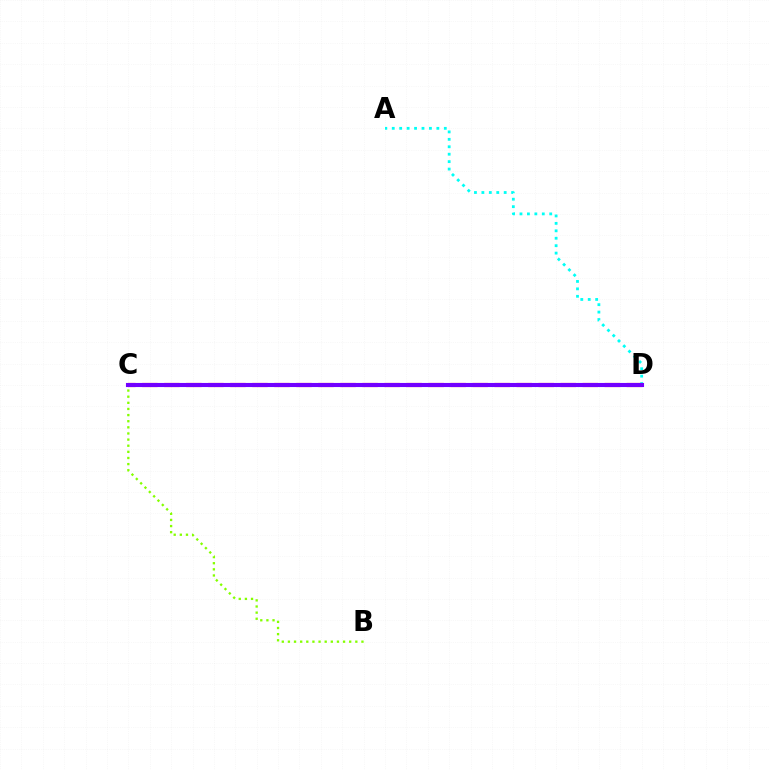{('C', 'D'): [{'color': '#ff0000', 'line_style': 'dashed', 'thickness': 2.99}, {'color': '#7200ff', 'line_style': 'solid', 'thickness': 2.95}], ('A', 'D'): [{'color': '#00fff6', 'line_style': 'dotted', 'thickness': 2.02}], ('B', 'C'): [{'color': '#84ff00', 'line_style': 'dotted', 'thickness': 1.67}]}